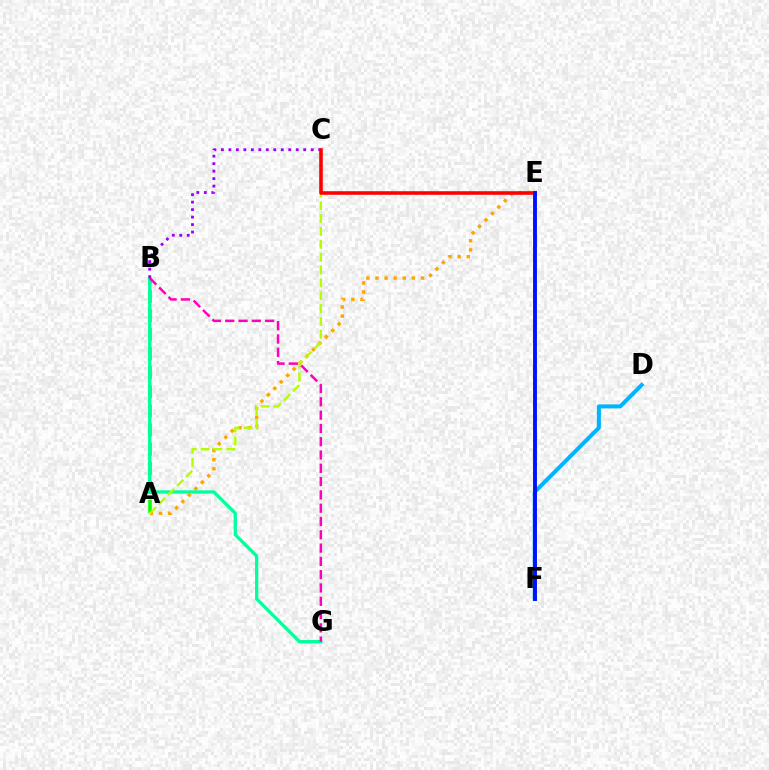{('D', 'F'): [{'color': '#00b5ff', 'line_style': 'solid', 'thickness': 2.9}], ('A', 'E'): [{'color': '#ffa500', 'line_style': 'dotted', 'thickness': 2.47}], ('A', 'B'): [{'color': '#08ff00', 'line_style': 'dashed', 'thickness': 2.59}], ('B', 'G'): [{'color': '#00ff9d', 'line_style': 'solid', 'thickness': 2.36}, {'color': '#ff00bd', 'line_style': 'dashed', 'thickness': 1.81}], ('B', 'C'): [{'color': '#9b00ff', 'line_style': 'dotted', 'thickness': 2.03}], ('A', 'C'): [{'color': '#b3ff00', 'line_style': 'dashed', 'thickness': 1.75}], ('C', 'E'): [{'color': '#ff0000', 'line_style': 'solid', 'thickness': 2.58}], ('E', 'F'): [{'color': '#0010ff', 'line_style': 'solid', 'thickness': 2.79}]}